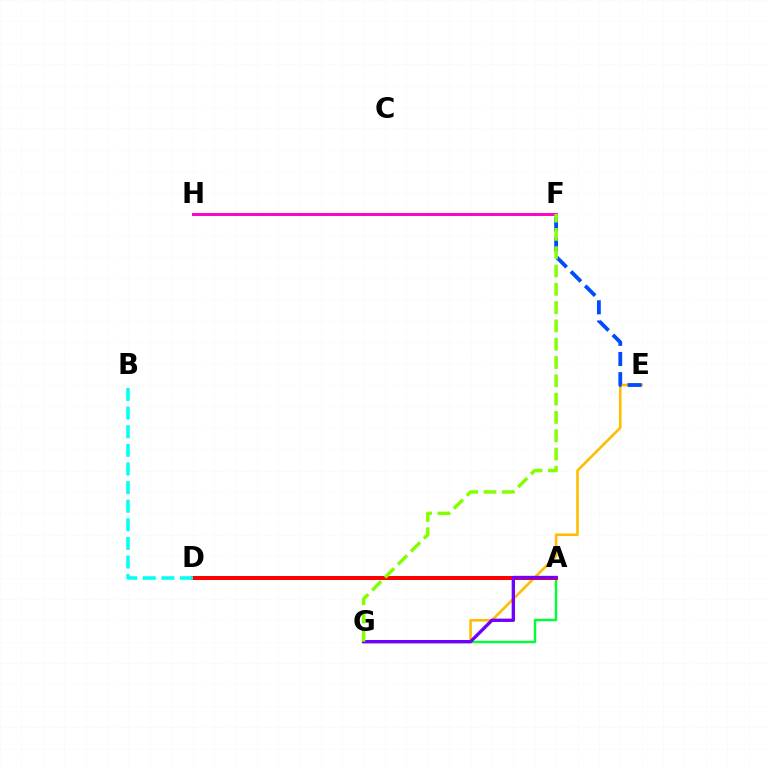{('A', 'G'): [{'color': '#00ff39', 'line_style': 'solid', 'thickness': 1.76}, {'color': '#7200ff', 'line_style': 'solid', 'thickness': 2.4}], ('E', 'G'): [{'color': '#ffbd00', 'line_style': 'solid', 'thickness': 1.88}], ('E', 'F'): [{'color': '#004bff', 'line_style': 'dashed', 'thickness': 2.74}], ('A', 'D'): [{'color': '#ff0000', 'line_style': 'solid', 'thickness': 2.86}], ('F', 'H'): [{'color': '#ff00cf', 'line_style': 'solid', 'thickness': 2.13}], ('B', 'D'): [{'color': '#00fff6', 'line_style': 'dashed', 'thickness': 2.53}], ('F', 'G'): [{'color': '#84ff00', 'line_style': 'dashed', 'thickness': 2.49}]}